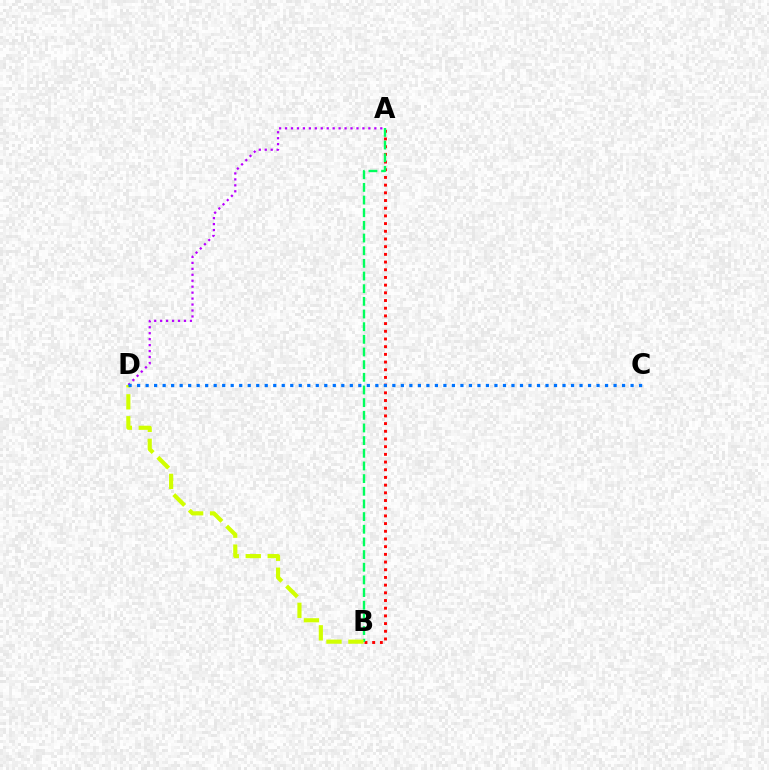{('A', 'B'): [{'color': '#ff0000', 'line_style': 'dotted', 'thickness': 2.09}, {'color': '#00ff5c', 'line_style': 'dashed', 'thickness': 1.72}], ('B', 'D'): [{'color': '#d1ff00', 'line_style': 'dashed', 'thickness': 2.98}], ('A', 'D'): [{'color': '#b900ff', 'line_style': 'dotted', 'thickness': 1.62}], ('C', 'D'): [{'color': '#0074ff', 'line_style': 'dotted', 'thickness': 2.31}]}